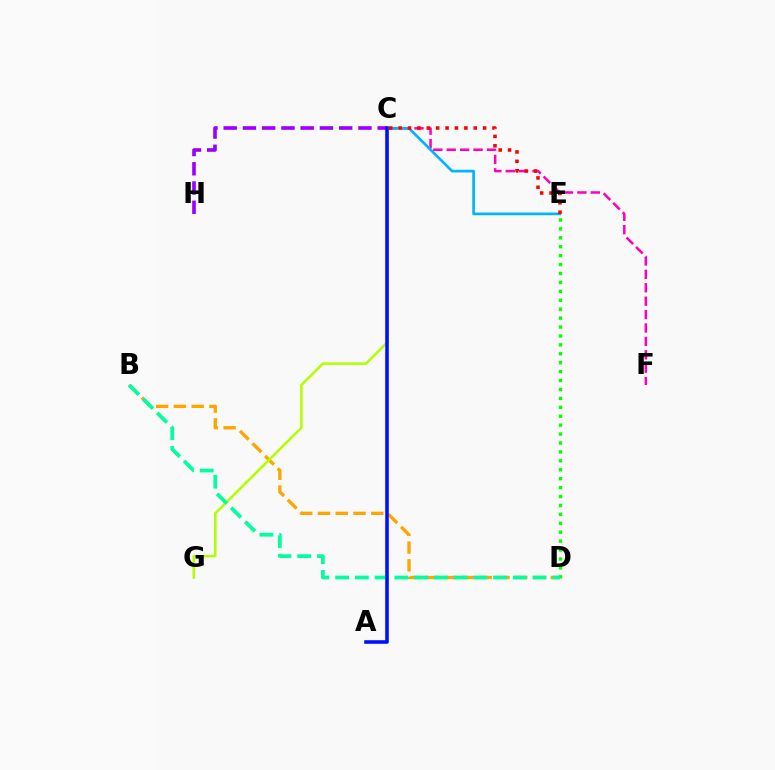{('C', 'F'): [{'color': '#ff00bd', 'line_style': 'dashed', 'thickness': 1.82}], ('C', 'H'): [{'color': '#9b00ff', 'line_style': 'dashed', 'thickness': 2.61}], ('C', 'E'): [{'color': '#00b5ff', 'line_style': 'solid', 'thickness': 1.93}, {'color': '#ff0000', 'line_style': 'dotted', 'thickness': 2.55}], ('B', 'D'): [{'color': '#ffa500', 'line_style': 'dashed', 'thickness': 2.41}, {'color': '#00ff9d', 'line_style': 'dashed', 'thickness': 2.68}], ('C', 'G'): [{'color': '#b3ff00', 'line_style': 'solid', 'thickness': 1.83}], ('D', 'E'): [{'color': '#08ff00', 'line_style': 'dotted', 'thickness': 2.42}], ('A', 'C'): [{'color': '#0010ff', 'line_style': 'solid', 'thickness': 2.58}]}